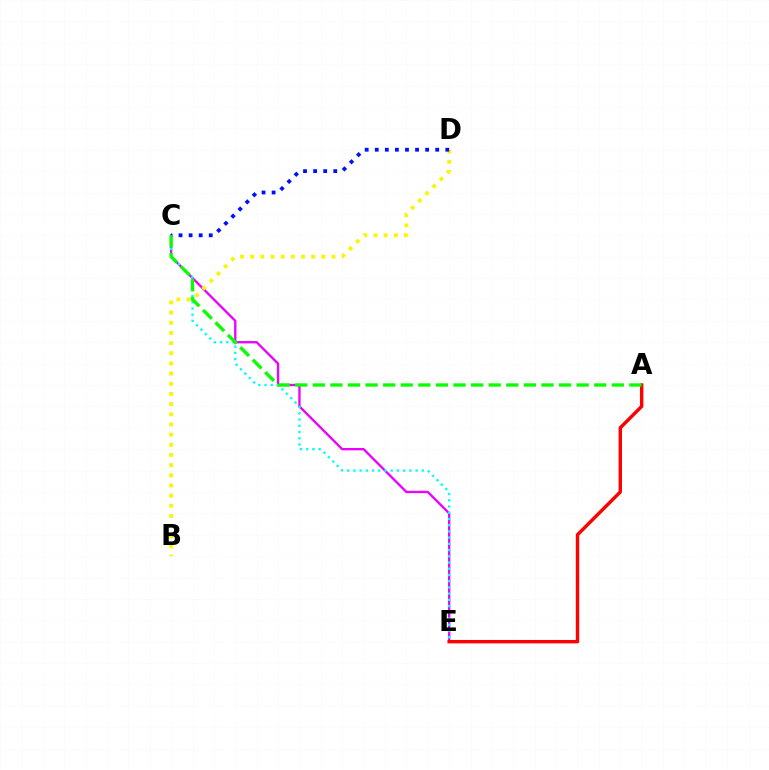{('C', 'E'): [{'color': '#ee00ff', 'line_style': 'solid', 'thickness': 1.69}, {'color': '#00fff6', 'line_style': 'dotted', 'thickness': 1.69}], ('A', 'E'): [{'color': '#ff0000', 'line_style': 'solid', 'thickness': 2.45}], ('B', 'D'): [{'color': '#fcf500', 'line_style': 'dotted', 'thickness': 2.76}], ('C', 'D'): [{'color': '#0010ff', 'line_style': 'dotted', 'thickness': 2.74}], ('A', 'C'): [{'color': '#08ff00', 'line_style': 'dashed', 'thickness': 2.39}]}